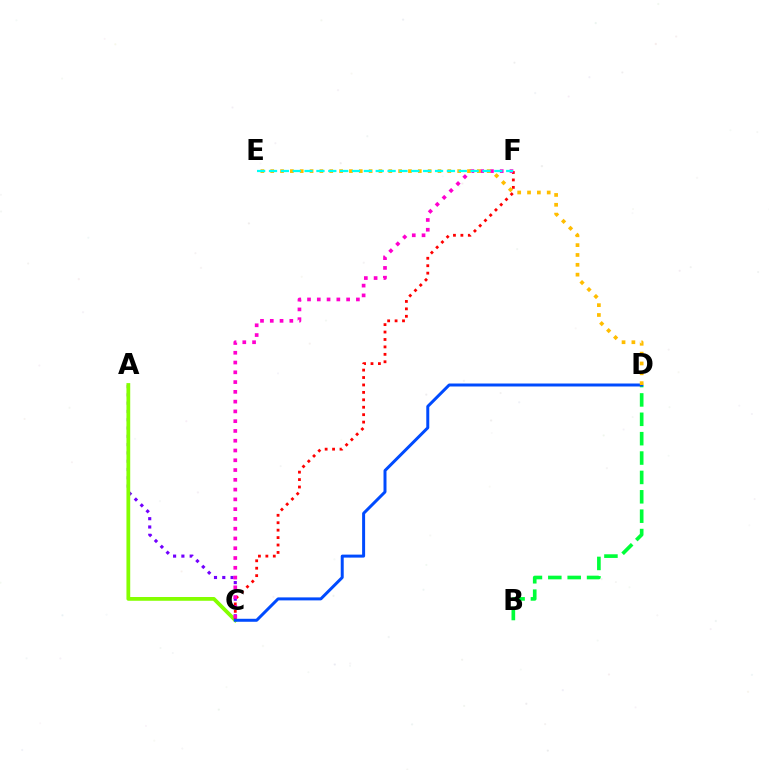{('A', 'C'): [{'color': '#7200ff', 'line_style': 'dotted', 'thickness': 2.25}, {'color': '#84ff00', 'line_style': 'solid', 'thickness': 2.72}], ('B', 'D'): [{'color': '#00ff39', 'line_style': 'dashed', 'thickness': 2.63}], ('C', 'F'): [{'color': '#ff0000', 'line_style': 'dotted', 'thickness': 2.02}, {'color': '#ff00cf', 'line_style': 'dotted', 'thickness': 2.66}], ('C', 'D'): [{'color': '#004bff', 'line_style': 'solid', 'thickness': 2.15}], ('D', 'E'): [{'color': '#ffbd00', 'line_style': 'dotted', 'thickness': 2.67}], ('E', 'F'): [{'color': '#00fff6', 'line_style': 'dashed', 'thickness': 1.61}]}